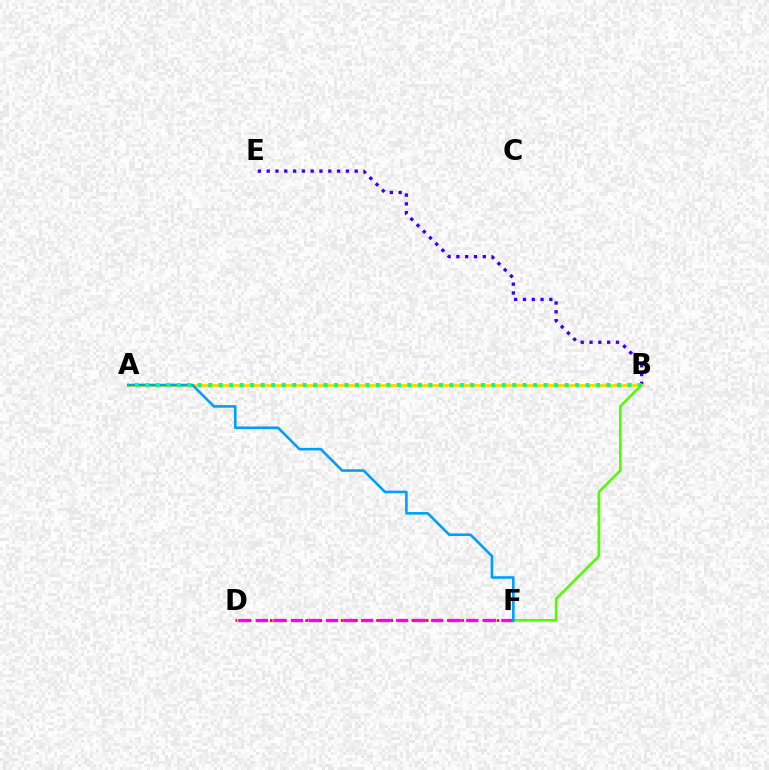{('D', 'F'): [{'color': '#ff0000', 'line_style': 'dotted', 'thickness': 1.92}, {'color': '#ff00ed', 'line_style': 'dashed', 'thickness': 2.38}], ('B', 'F'): [{'color': '#4fff00', 'line_style': 'solid', 'thickness': 1.9}], ('B', 'E'): [{'color': '#3700ff', 'line_style': 'dotted', 'thickness': 2.39}], ('A', 'B'): [{'color': '#ffd500', 'line_style': 'solid', 'thickness': 2.06}, {'color': '#00ff86', 'line_style': 'dotted', 'thickness': 2.85}], ('A', 'F'): [{'color': '#009eff', 'line_style': 'solid', 'thickness': 1.86}]}